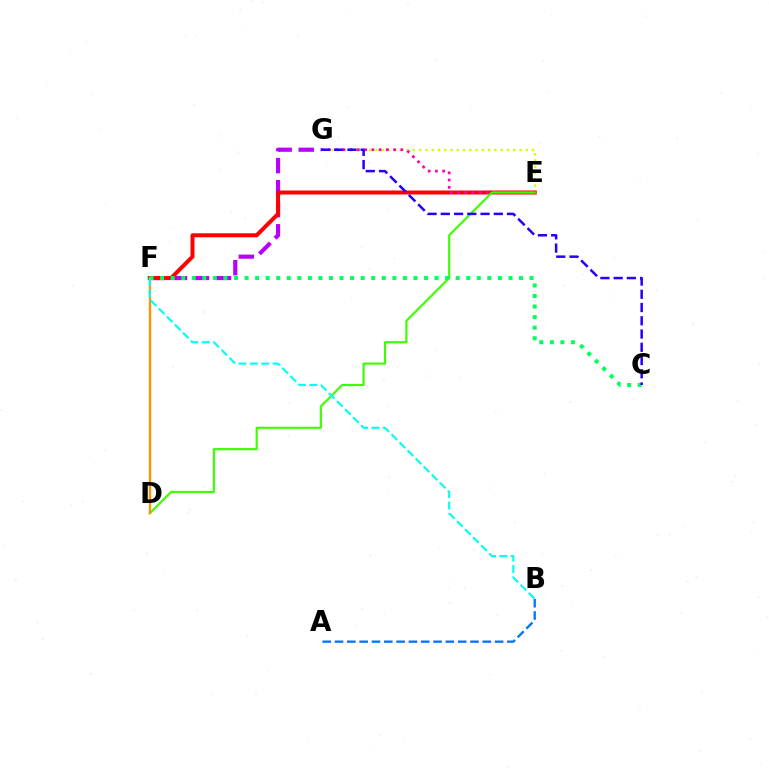{('F', 'G'): [{'color': '#b900ff', 'line_style': 'dashed', 'thickness': 3.0}], ('E', 'G'): [{'color': '#d1ff00', 'line_style': 'dotted', 'thickness': 1.7}, {'color': '#ff00ac', 'line_style': 'dotted', 'thickness': 1.97}], ('E', 'F'): [{'color': '#ff0000', 'line_style': 'solid', 'thickness': 2.88}], ('A', 'B'): [{'color': '#0074ff', 'line_style': 'dashed', 'thickness': 1.67}], ('D', 'E'): [{'color': '#3dff00', 'line_style': 'solid', 'thickness': 1.56}], ('D', 'F'): [{'color': '#ff9400', 'line_style': 'solid', 'thickness': 1.69}], ('C', 'F'): [{'color': '#00ff5c', 'line_style': 'dotted', 'thickness': 2.87}], ('C', 'G'): [{'color': '#2500ff', 'line_style': 'dashed', 'thickness': 1.8}], ('B', 'F'): [{'color': '#00fff6', 'line_style': 'dashed', 'thickness': 1.55}]}